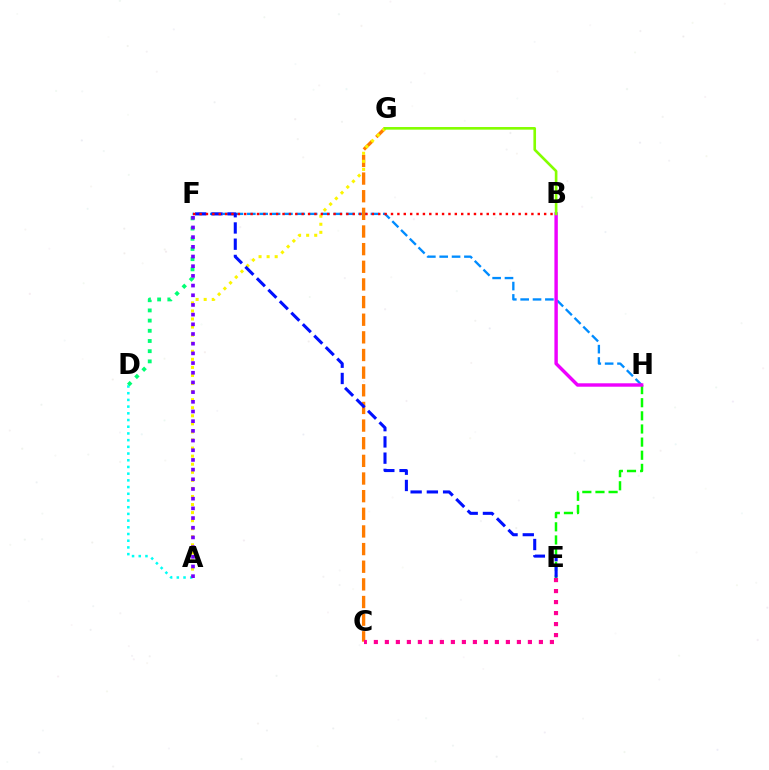{('A', 'D'): [{'color': '#00fff6', 'line_style': 'dotted', 'thickness': 1.82}], ('F', 'H'): [{'color': '#008cff', 'line_style': 'dashed', 'thickness': 1.68}], ('E', 'H'): [{'color': '#08ff00', 'line_style': 'dashed', 'thickness': 1.78}], ('D', 'F'): [{'color': '#00ff74', 'line_style': 'dotted', 'thickness': 2.77}], ('C', 'G'): [{'color': '#ff7c00', 'line_style': 'dashed', 'thickness': 2.4}], ('A', 'G'): [{'color': '#fcf500', 'line_style': 'dotted', 'thickness': 2.19}], ('E', 'F'): [{'color': '#0010ff', 'line_style': 'dashed', 'thickness': 2.21}], ('B', 'H'): [{'color': '#ee00ff', 'line_style': 'solid', 'thickness': 2.46}], ('B', 'F'): [{'color': '#ff0000', 'line_style': 'dotted', 'thickness': 1.73}], ('A', 'F'): [{'color': '#7200ff', 'line_style': 'dotted', 'thickness': 2.63}], ('C', 'E'): [{'color': '#ff0094', 'line_style': 'dotted', 'thickness': 2.99}], ('B', 'G'): [{'color': '#84ff00', 'line_style': 'solid', 'thickness': 1.9}]}